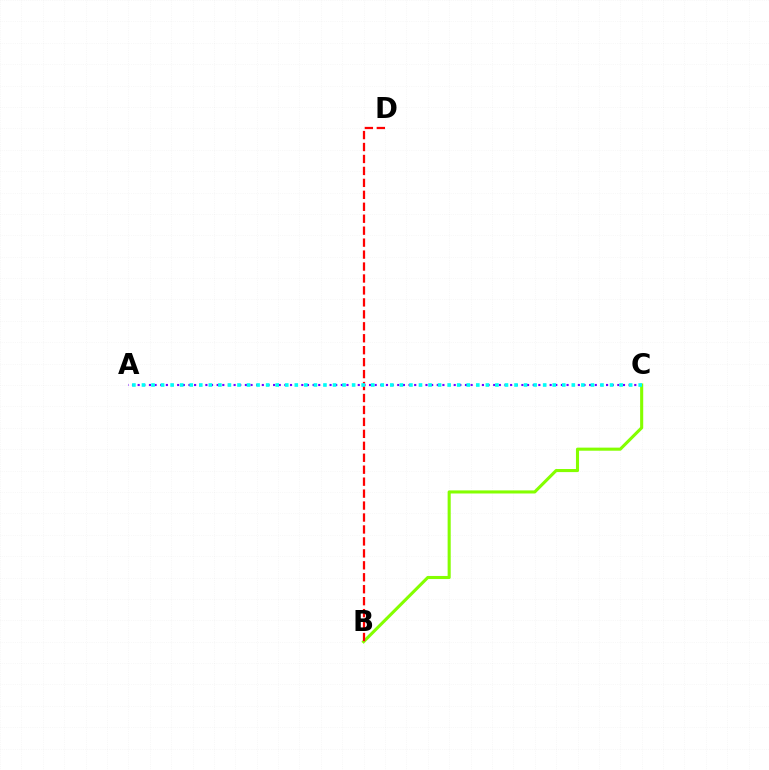{('B', 'C'): [{'color': '#84ff00', 'line_style': 'solid', 'thickness': 2.22}], ('B', 'D'): [{'color': '#ff0000', 'line_style': 'dashed', 'thickness': 1.62}], ('A', 'C'): [{'color': '#7200ff', 'line_style': 'dotted', 'thickness': 1.53}, {'color': '#00fff6', 'line_style': 'dotted', 'thickness': 2.6}]}